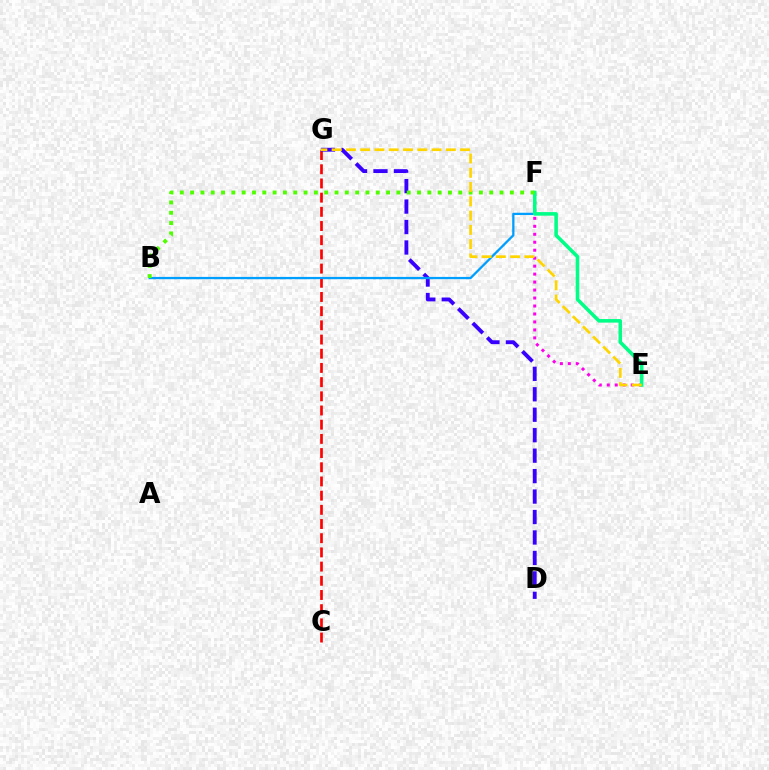{('C', 'G'): [{'color': '#ff0000', 'line_style': 'dashed', 'thickness': 1.93}], ('E', 'F'): [{'color': '#ff00ed', 'line_style': 'dotted', 'thickness': 2.17}, {'color': '#00ff86', 'line_style': 'solid', 'thickness': 2.57}], ('D', 'G'): [{'color': '#3700ff', 'line_style': 'dashed', 'thickness': 2.78}], ('B', 'F'): [{'color': '#009eff', 'line_style': 'solid', 'thickness': 1.65}, {'color': '#4fff00', 'line_style': 'dotted', 'thickness': 2.8}], ('E', 'G'): [{'color': '#ffd500', 'line_style': 'dashed', 'thickness': 1.94}]}